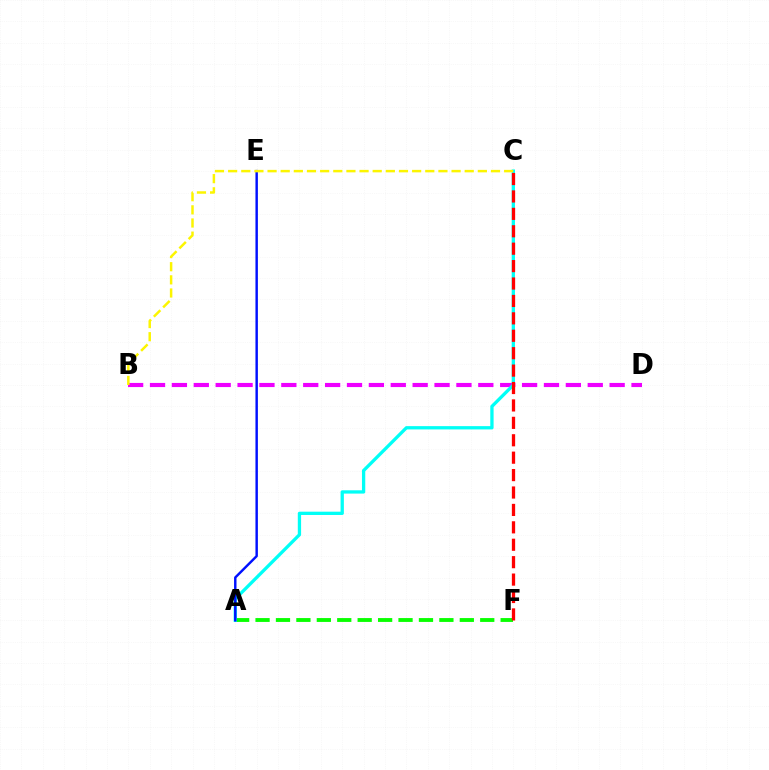{('B', 'D'): [{'color': '#ee00ff', 'line_style': 'dashed', 'thickness': 2.97}], ('A', 'F'): [{'color': '#08ff00', 'line_style': 'dashed', 'thickness': 2.77}], ('A', 'C'): [{'color': '#00fff6', 'line_style': 'solid', 'thickness': 2.37}], ('C', 'F'): [{'color': '#ff0000', 'line_style': 'dashed', 'thickness': 2.37}], ('A', 'E'): [{'color': '#0010ff', 'line_style': 'solid', 'thickness': 1.76}], ('B', 'C'): [{'color': '#fcf500', 'line_style': 'dashed', 'thickness': 1.79}]}